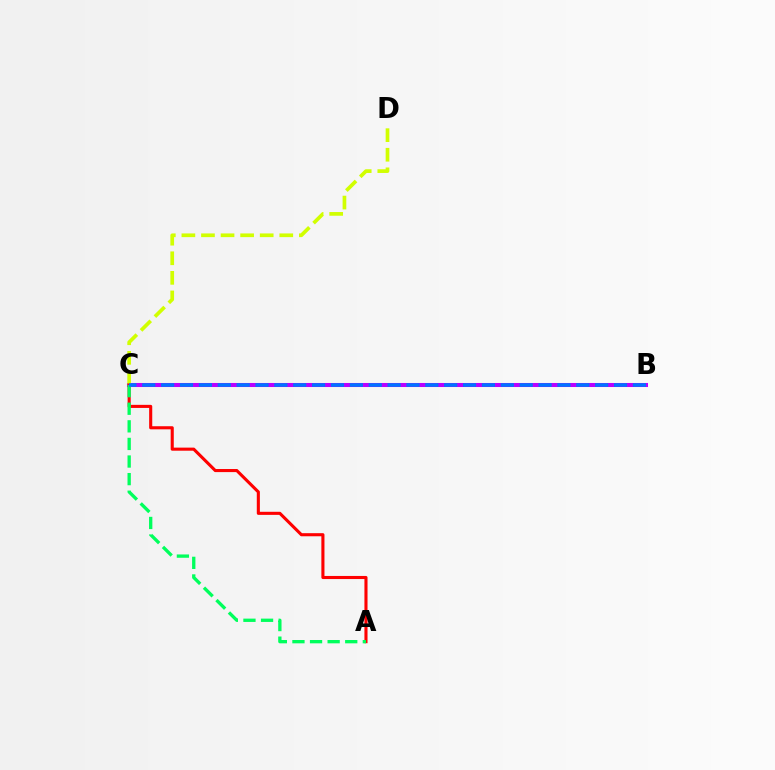{('B', 'C'): [{'color': '#b900ff', 'line_style': 'solid', 'thickness': 2.91}, {'color': '#0074ff', 'line_style': 'dashed', 'thickness': 2.56}], ('C', 'D'): [{'color': '#d1ff00', 'line_style': 'dashed', 'thickness': 2.66}], ('A', 'C'): [{'color': '#ff0000', 'line_style': 'solid', 'thickness': 2.23}, {'color': '#00ff5c', 'line_style': 'dashed', 'thickness': 2.39}]}